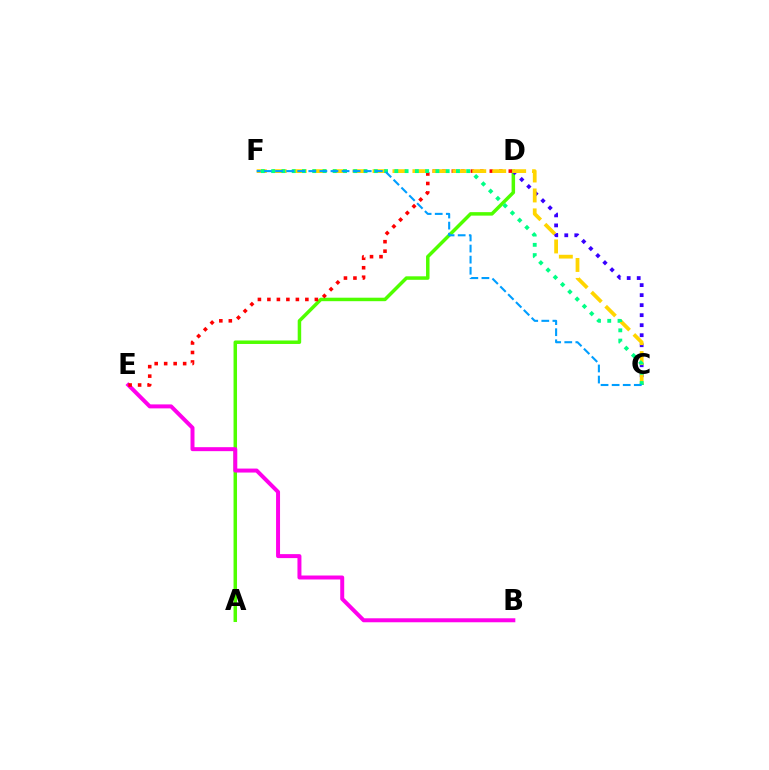{('A', 'D'): [{'color': '#4fff00', 'line_style': 'solid', 'thickness': 2.51}], ('B', 'E'): [{'color': '#ff00ed', 'line_style': 'solid', 'thickness': 2.87}], ('D', 'E'): [{'color': '#ff0000', 'line_style': 'dotted', 'thickness': 2.58}], ('C', 'D'): [{'color': '#3700ff', 'line_style': 'dotted', 'thickness': 2.72}], ('C', 'F'): [{'color': '#ffd500', 'line_style': 'dashed', 'thickness': 2.71}, {'color': '#00ff86', 'line_style': 'dotted', 'thickness': 2.79}, {'color': '#009eff', 'line_style': 'dashed', 'thickness': 1.51}]}